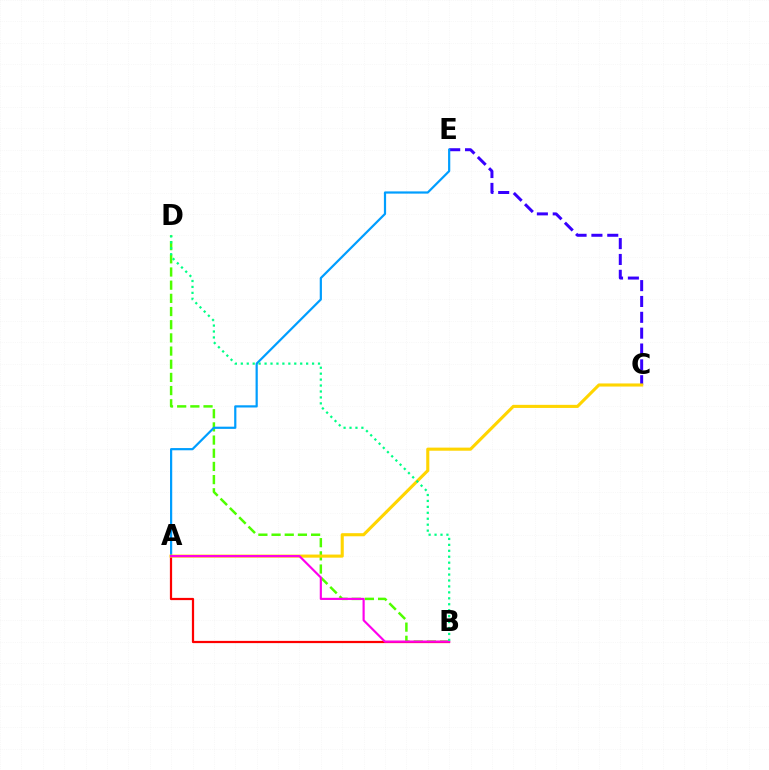{('C', 'E'): [{'color': '#3700ff', 'line_style': 'dashed', 'thickness': 2.15}], ('B', 'D'): [{'color': '#4fff00', 'line_style': 'dashed', 'thickness': 1.79}, {'color': '#00ff86', 'line_style': 'dotted', 'thickness': 1.61}], ('A', 'B'): [{'color': '#ff0000', 'line_style': 'solid', 'thickness': 1.61}, {'color': '#ff00ed', 'line_style': 'solid', 'thickness': 1.56}], ('A', 'E'): [{'color': '#009eff', 'line_style': 'solid', 'thickness': 1.59}], ('A', 'C'): [{'color': '#ffd500', 'line_style': 'solid', 'thickness': 2.23}]}